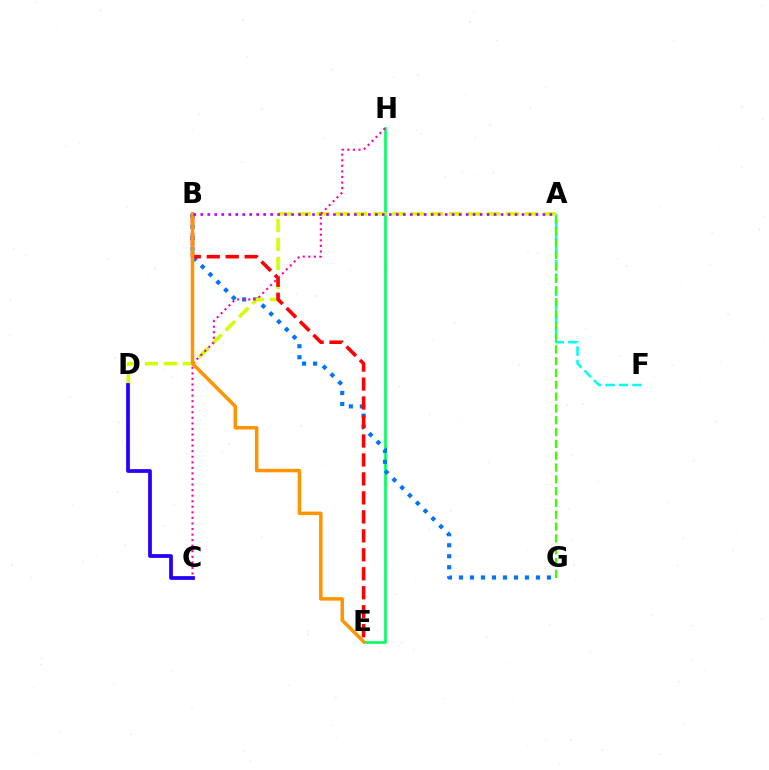{('E', 'H'): [{'color': '#00ff5c', 'line_style': 'solid', 'thickness': 1.92}], ('B', 'G'): [{'color': '#0074ff', 'line_style': 'dotted', 'thickness': 2.99}], ('A', 'F'): [{'color': '#00fff6', 'line_style': 'dashed', 'thickness': 1.83}], ('A', 'D'): [{'color': '#d1ff00', 'line_style': 'dashed', 'thickness': 2.57}], ('B', 'E'): [{'color': '#ff0000', 'line_style': 'dashed', 'thickness': 2.58}, {'color': '#ff9400', 'line_style': 'solid', 'thickness': 2.52}], ('C', 'H'): [{'color': '#ff00ac', 'line_style': 'dotted', 'thickness': 1.51}], ('C', 'D'): [{'color': '#2500ff', 'line_style': 'solid', 'thickness': 2.69}], ('A', 'G'): [{'color': '#3dff00', 'line_style': 'dashed', 'thickness': 1.61}], ('A', 'B'): [{'color': '#b900ff', 'line_style': 'dotted', 'thickness': 1.9}]}